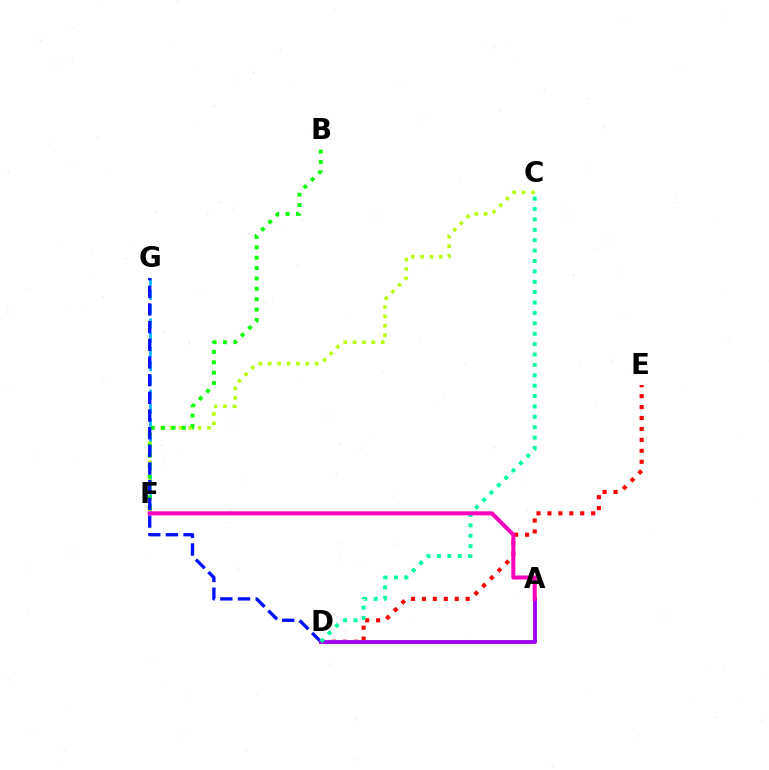{('F', 'G'): [{'color': '#00b5ff', 'line_style': 'dashed', 'thickness': 1.93}], ('D', 'E'): [{'color': '#ff0000', 'line_style': 'dotted', 'thickness': 2.97}], ('A', 'D'): [{'color': '#ffa500', 'line_style': 'solid', 'thickness': 2.83}, {'color': '#9b00ff', 'line_style': 'solid', 'thickness': 2.71}], ('C', 'F'): [{'color': '#b3ff00', 'line_style': 'dotted', 'thickness': 2.55}], ('B', 'F'): [{'color': '#08ff00', 'line_style': 'dotted', 'thickness': 2.82}], ('D', 'G'): [{'color': '#0010ff', 'line_style': 'dashed', 'thickness': 2.4}], ('C', 'D'): [{'color': '#00ff9d', 'line_style': 'dotted', 'thickness': 2.82}], ('A', 'F'): [{'color': '#ff00bd', 'line_style': 'solid', 'thickness': 2.9}]}